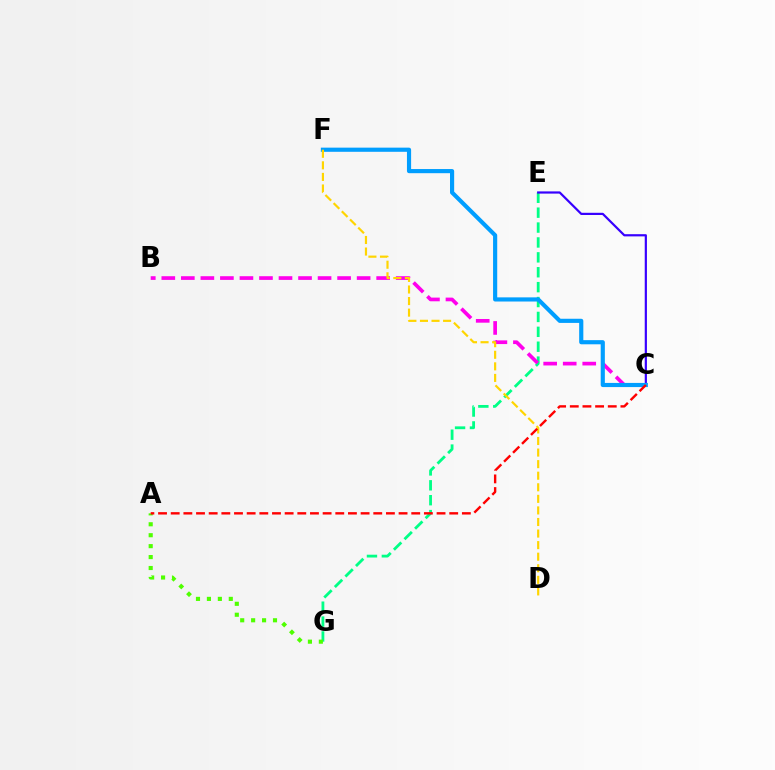{('E', 'G'): [{'color': '#00ff86', 'line_style': 'dashed', 'thickness': 2.02}], ('C', 'E'): [{'color': '#3700ff', 'line_style': 'solid', 'thickness': 1.59}], ('B', 'C'): [{'color': '#ff00ed', 'line_style': 'dashed', 'thickness': 2.65}], ('A', 'G'): [{'color': '#4fff00', 'line_style': 'dotted', 'thickness': 2.97}], ('C', 'F'): [{'color': '#009eff', 'line_style': 'solid', 'thickness': 2.99}], ('D', 'F'): [{'color': '#ffd500', 'line_style': 'dashed', 'thickness': 1.57}], ('A', 'C'): [{'color': '#ff0000', 'line_style': 'dashed', 'thickness': 1.72}]}